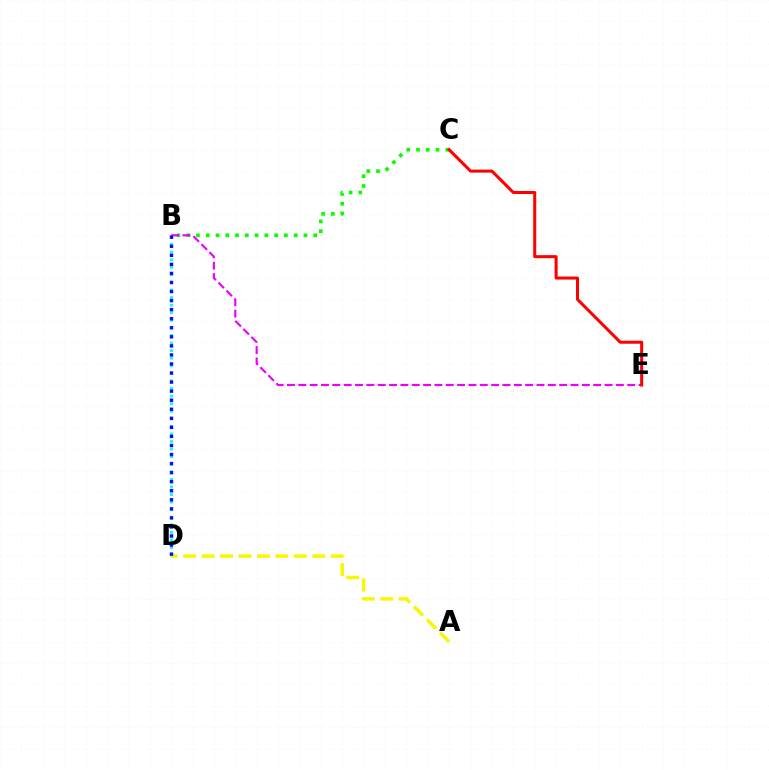{('B', 'D'): [{'color': '#00fff6', 'line_style': 'dotted', 'thickness': 2.06}, {'color': '#0010ff', 'line_style': 'dotted', 'thickness': 2.46}], ('B', 'C'): [{'color': '#08ff00', 'line_style': 'dotted', 'thickness': 2.65}], ('B', 'E'): [{'color': '#ee00ff', 'line_style': 'dashed', 'thickness': 1.54}], ('A', 'D'): [{'color': '#fcf500', 'line_style': 'dashed', 'thickness': 2.51}], ('C', 'E'): [{'color': '#ff0000', 'line_style': 'solid', 'thickness': 2.18}]}